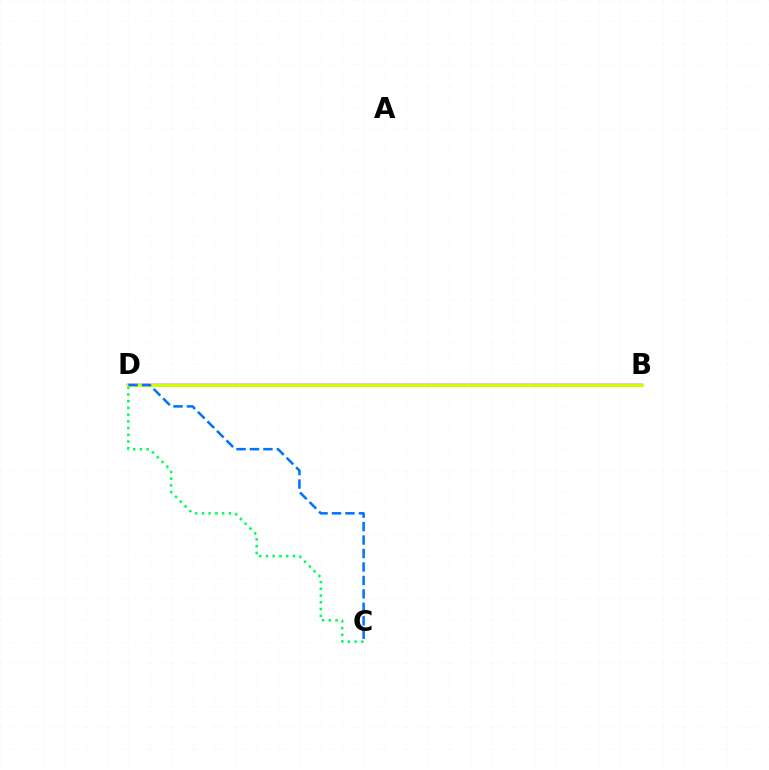{('B', 'D'): [{'color': '#b900ff', 'line_style': 'dotted', 'thickness': 2.08}, {'color': '#ff0000', 'line_style': 'solid', 'thickness': 1.78}, {'color': '#d1ff00', 'line_style': 'solid', 'thickness': 2.13}], ('C', 'D'): [{'color': '#00ff5c', 'line_style': 'dotted', 'thickness': 1.83}, {'color': '#0074ff', 'line_style': 'dashed', 'thickness': 1.83}]}